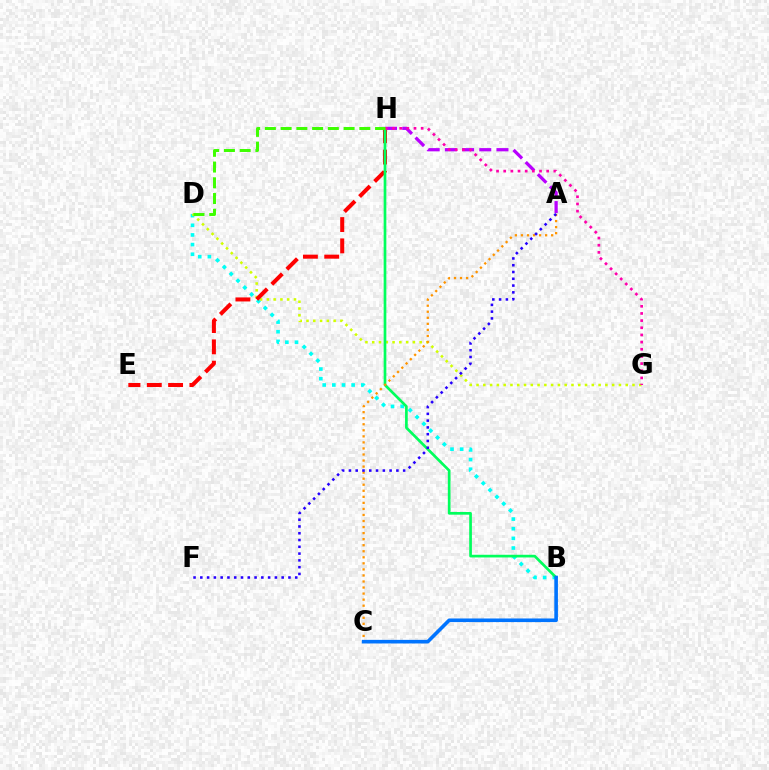{('B', 'D'): [{'color': '#00fff6', 'line_style': 'dotted', 'thickness': 2.62}], ('D', 'G'): [{'color': '#d1ff00', 'line_style': 'dotted', 'thickness': 1.84}], ('E', 'H'): [{'color': '#ff0000', 'line_style': 'dashed', 'thickness': 2.89}], ('A', 'H'): [{'color': '#b900ff', 'line_style': 'dashed', 'thickness': 2.34}], ('B', 'H'): [{'color': '#00ff5c', 'line_style': 'solid', 'thickness': 1.93}], ('G', 'H'): [{'color': '#ff00ac', 'line_style': 'dotted', 'thickness': 1.95}], ('A', 'C'): [{'color': '#ff9400', 'line_style': 'dotted', 'thickness': 1.64}], ('B', 'C'): [{'color': '#0074ff', 'line_style': 'solid', 'thickness': 2.6}], ('D', 'H'): [{'color': '#3dff00', 'line_style': 'dashed', 'thickness': 2.14}], ('A', 'F'): [{'color': '#2500ff', 'line_style': 'dotted', 'thickness': 1.84}]}